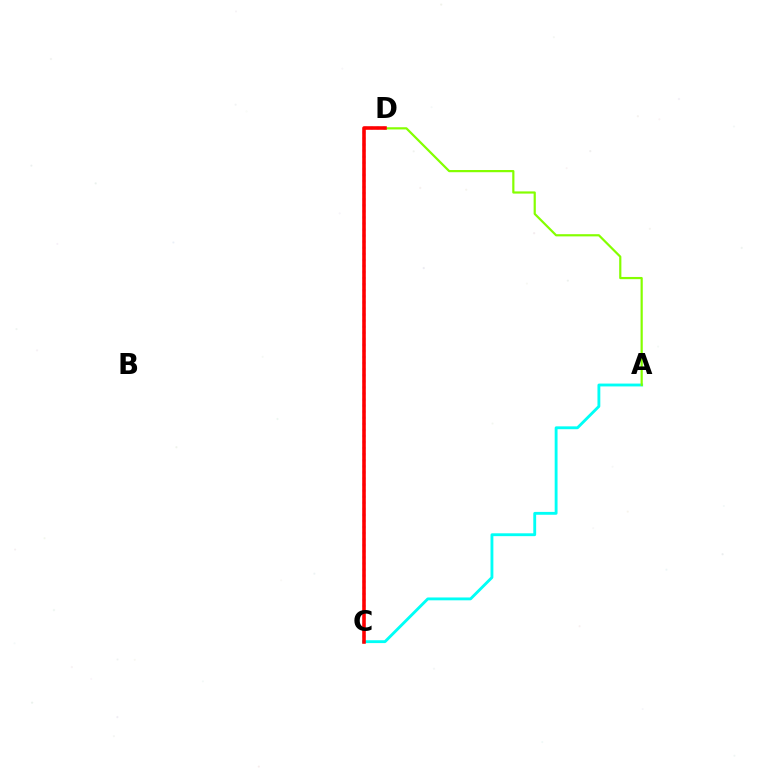{('C', 'D'): [{'color': '#7200ff', 'line_style': 'dotted', 'thickness': 1.65}, {'color': '#ff0000', 'line_style': 'solid', 'thickness': 2.58}], ('A', 'C'): [{'color': '#00fff6', 'line_style': 'solid', 'thickness': 2.05}], ('A', 'D'): [{'color': '#84ff00', 'line_style': 'solid', 'thickness': 1.58}]}